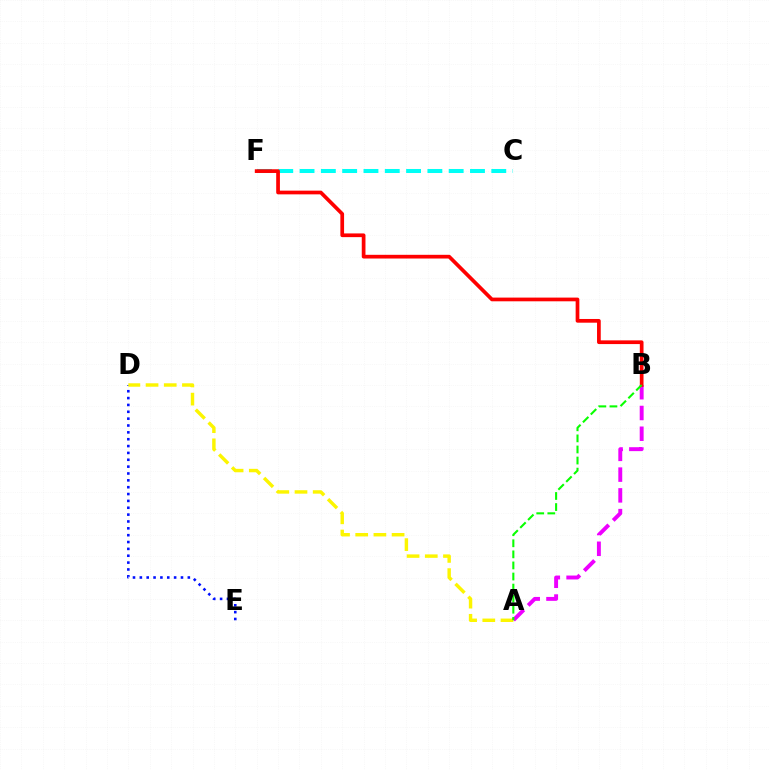{('D', 'E'): [{'color': '#0010ff', 'line_style': 'dotted', 'thickness': 1.86}], ('A', 'D'): [{'color': '#fcf500', 'line_style': 'dashed', 'thickness': 2.47}], ('C', 'F'): [{'color': '#00fff6', 'line_style': 'dashed', 'thickness': 2.89}], ('A', 'B'): [{'color': '#ee00ff', 'line_style': 'dashed', 'thickness': 2.82}, {'color': '#08ff00', 'line_style': 'dashed', 'thickness': 1.5}], ('B', 'F'): [{'color': '#ff0000', 'line_style': 'solid', 'thickness': 2.67}]}